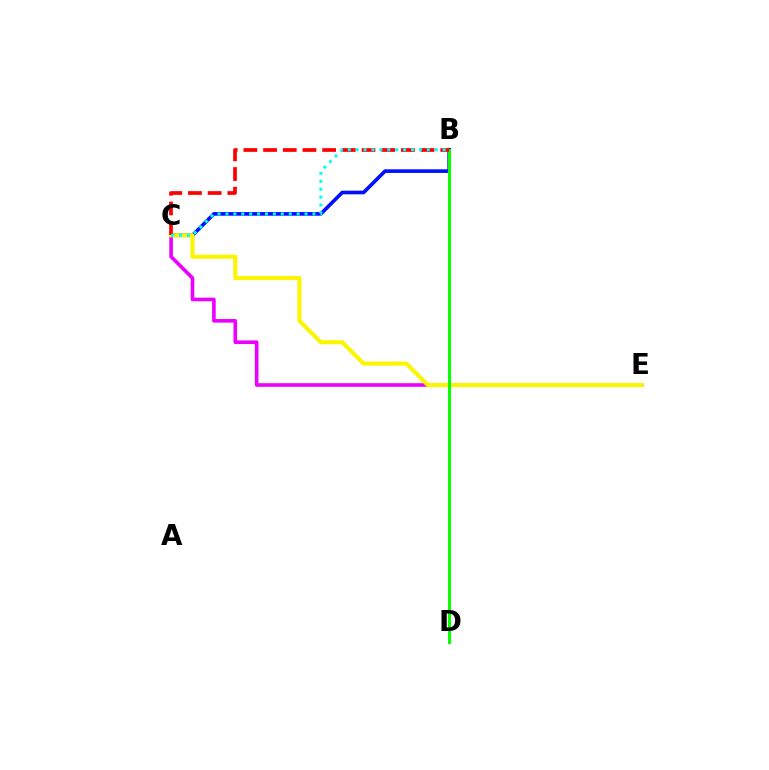{('B', 'C'): [{'color': '#0010ff', 'line_style': 'solid', 'thickness': 2.62}, {'color': '#ff0000', 'line_style': 'dashed', 'thickness': 2.67}, {'color': '#00fff6', 'line_style': 'dotted', 'thickness': 2.15}], ('C', 'E'): [{'color': '#ee00ff', 'line_style': 'solid', 'thickness': 2.62}, {'color': '#fcf500', 'line_style': 'solid', 'thickness': 2.94}], ('B', 'D'): [{'color': '#08ff00', 'line_style': 'solid', 'thickness': 2.19}]}